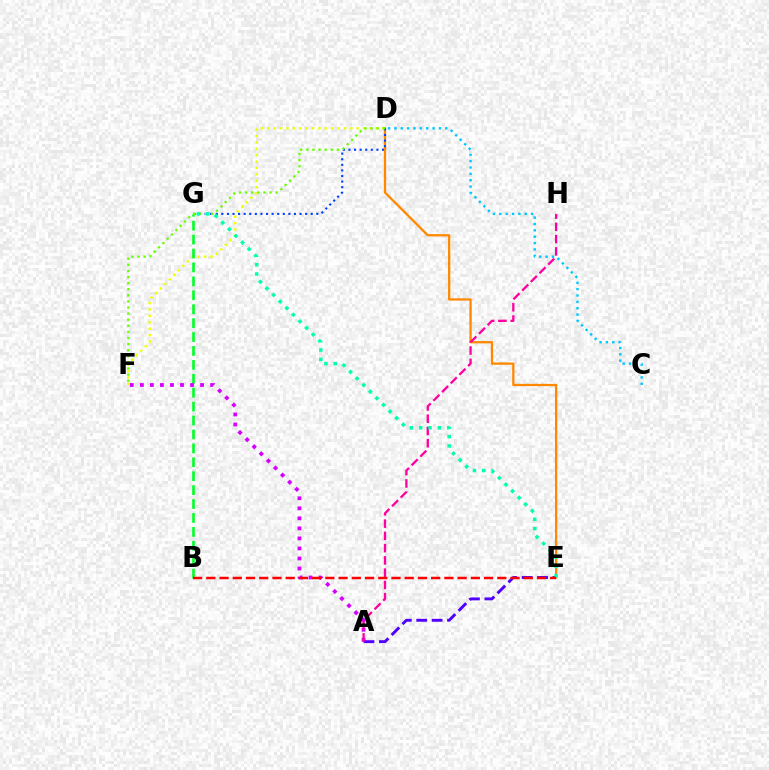{('D', 'F'): [{'color': '#eeff00', 'line_style': 'dotted', 'thickness': 1.74}, {'color': '#66ff00', 'line_style': 'dotted', 'thickness': 1.66}], ('B', 'G'): [{'color': '#00ff27', 'line_style': 'dashed', 'thickness': 1.89}], ('C', 'D'): [{'color': '#00c7ff', 'line_style': 'dotted', 'thickness': 1.73}], ('D', 'E'): [{'color': '#ff8800', 'line_style': 'solid', 'thickness': 1.65}], ('A', 'F'): [{'color': '#d600ff', 'line_style': 'dotted', 'thickness': 2.73}], ('A', 'E'): [{'color': '#4f00ff', 'line_style': 'dashed', 'thickness': 2.09}], ('D', 'G'): [{'color': '#003fff', 'line_style': 'dotted', 'thickness': 1.52}], ('A', 'H'): [{'color': '#ff00a0', 'line_style': 'dashed', 'thickness': 1.67}], ('E', 'G'): [{'color': '#00ffaf', 'line_style': 'dotted', 'thickness': 2.54}], ('B', 'E'): [{'color': '#ff0000', 'line_style': 'dashed', 'thickness': 1.8}]}